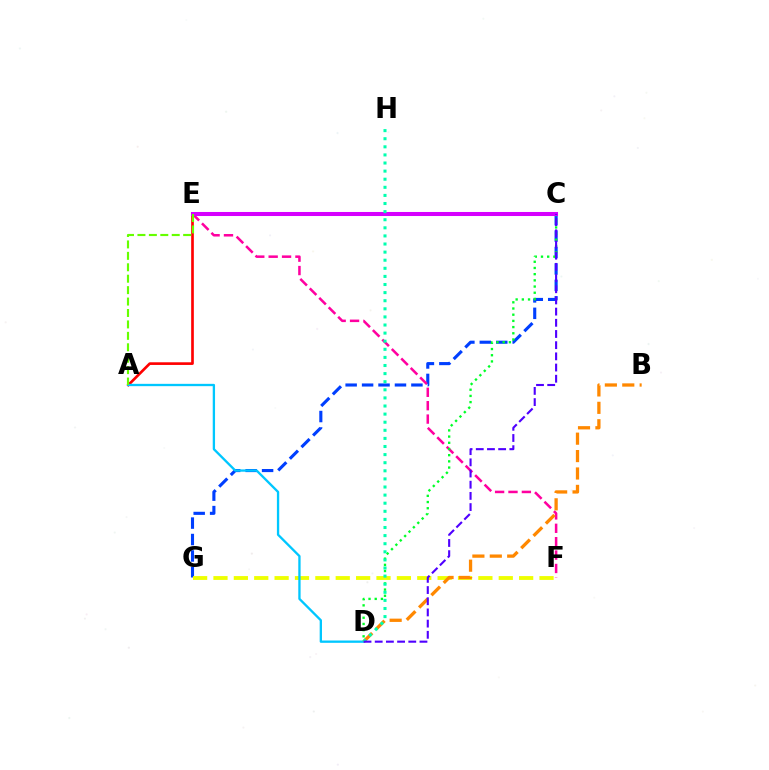{('C', 'G'): [{'color': '#003fff', 'line_style': 'dashed', 'thickness': 2.23}], ('E', 'F'): [{'color': '#ff00a0', 'line_style': 'dashed', 'thickness': 1.82}], ('A', 'E'): [{'color': '#ff0000', 'line_style': 'solid', 'thickness': 1.92}, {'color': '#66ff00', 'line_style': 'dashed', 'thickness': 1.55}], ('C', 'D'): [{'color': '#00ff27', 'line_style': 'dotted', 'thickness': 1.68}, {'color': '#4f00ff', 'line_style': 'dashed', 'thickness': 1.52}], ('F', 'G'): [{'color': '#eeff00', 'line_style': 'dashed', 'thickness': 2.77}], ('C', 'E'): [{'color': '#d600ff', 'line_style': 'solid', 'thickness': 2.91}], ('A', 'D'): [{'color': '#00c7ff', 'line_style': 'solid', 'thickness': 1.67}], ('B', 'D'): [{'color': '#ff8800', 'line_style': 'dashed', 'thickness': 2.36}], ('D', 'H'): [{'color': '#00ffaf', 'line_style': 'dotted', 'thickness': 2.2}]}